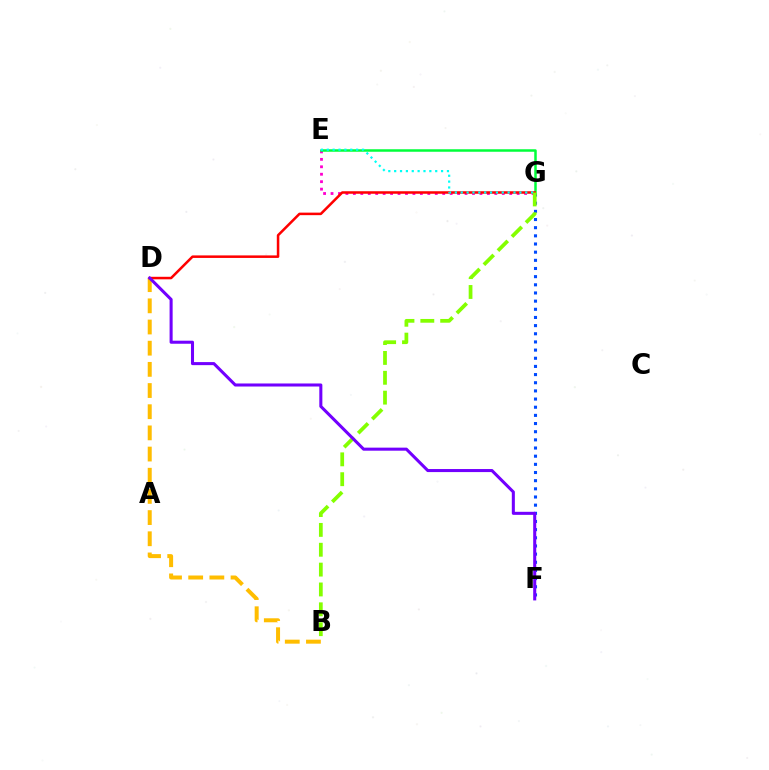{('B', 'D'): [{'color': '#ffbd00', 'line_style': 'dashed', 'thickness': 2.88}], ('E', 'G'): [{'color': '#ff00cf', 'line_style': 'dotted', 'thickness': 2.02}, {'color': '#00ff39', 'line_style': 'solid', 'thickness': 1.8}, {'color': '#00fff6', 'line_style': 'dotted', 'thickness': 1.59}], ('F', 'G'): [{'color': '#004bff', 'line_style': 'dotted', 'thickness': 2.22}], ('D', 'G'): [{'color': '#ff0000', 'line_style': 'solid', 'thickness': 1.82}], ('B', 'G'): [{'color': '#84ff00', 'line_style': 'dashed', 'thickness': 2.7}], ('D', 'F'): [{'color': '#7200ff', 'line_style': 'solid', 'thickness': 2.2}]}